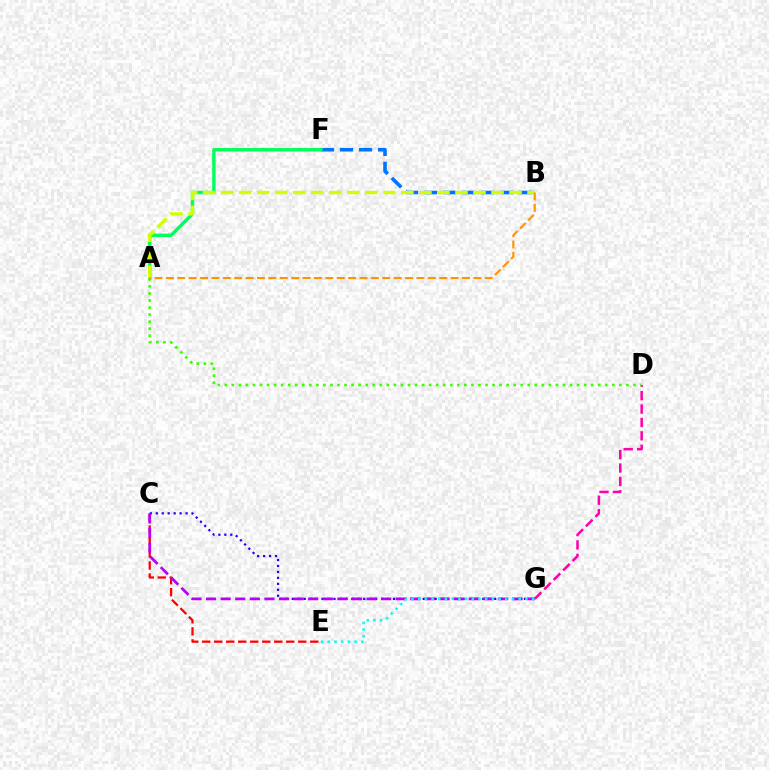{('B', 'F'): [{'color': '#0074ff', 'line_style': 'dashed', 'thickness': 2.59}], ('D', 'G'): [{'color': '#ff00ac', 'line_style': 'dashed', 'thickness': 1.82}], ('C', 'G'): [{'color': '#2500ff', 'line_style': 'dotted', 'thickness': 1.62}, {'color': '#b900ff', 'line_style': 'dashed', 'thickness': 1.98}], ('A', 'F'): [{'color': '#00ff5c', 'line_style': 'solid', 'thickness': 2.42}], ('A', 'D'): [{'color': '#3dff00', 'line_style': 'dotted', 'thickness': 1.91}], ('C', 'E'): [{'color': '#ff0000', 'line_style': 'dashed', 'thickness': 1.63}], ('A', 'B'): [{'color': '#d1ff00', 'line_style': 'dashed', 'thickness': 2.45}, {'color': '#ff9400', 'line_style': 'dashed', 'thickness': 1.55}], ('E', 'G'): [{'color': '#00fff6', 'line_style': 'dotted', 'thickness': 1.82}]}